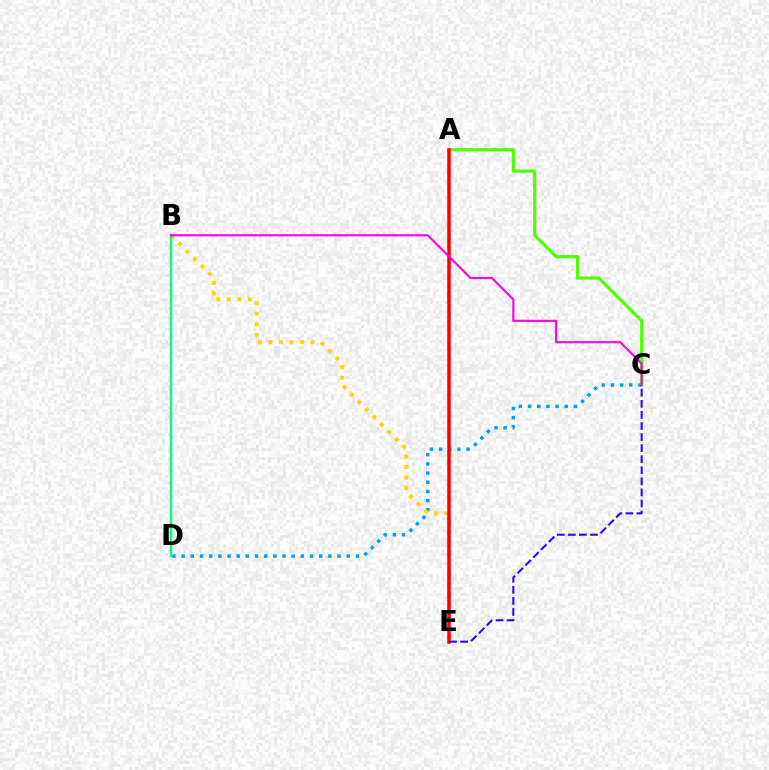{('A', 'C'): [{'color': '#4fff00', 'line_style': 'solid', 'thickness': 2.29}], ('C', 'D'): [{'color': '#009eff', 'line_style': 'dotted', 'thickness': 2.49}], ('B', 'E'): [{'color': '#ffd500', 'line_style': 'dotted', 'thickness': 2.86}], ('A', 'E'): [{'color': '#ff0000', 'line_style': 'solid', 'thickness': 2.55}], ('B', 'D'): [{'color': '#00ff86', 'line_style': 'solid', 'thickness': 1.76}], ('C', 'E'): [{'color': '#3700ff', 'line_style': 'dashed', 'thickness': 1.5}], ('B', 'C'): [{'color': '#ff00ed', 'line_style': 'solid', 'thickness': 1.53}]}